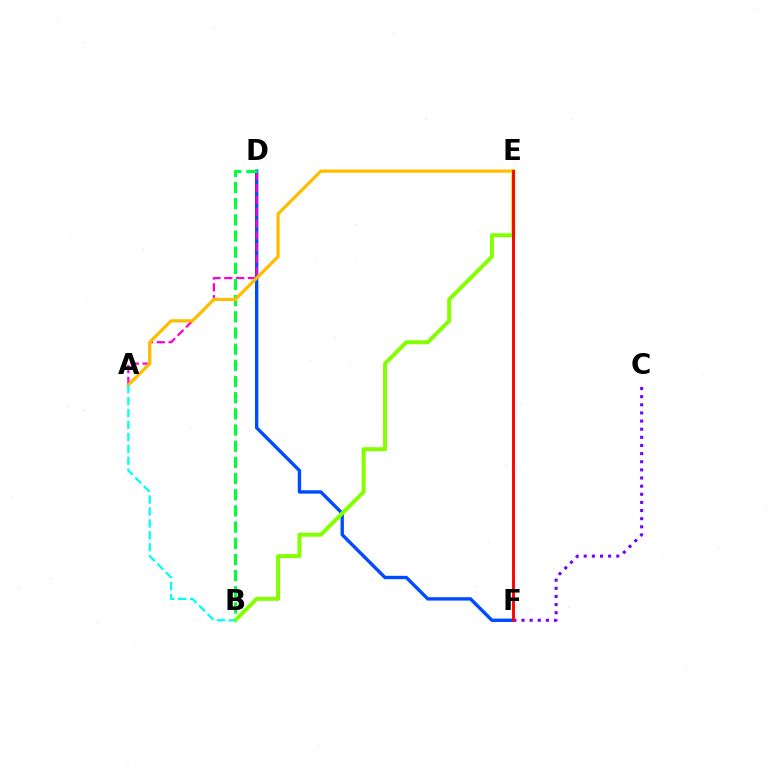{('D', 'F'): [{'color': '#004bff', 'line_style': 'solid', 'thickness': 2.43}], ('A', 'D'): [{'color': '#ff00cf', 'line_style': 'dashed', 'thickness': 1.61}], ('B', 'D'): [{'color': '#00ff39', 'line_style': 'dashed', 'thickness': 2.2}], ('B', 'E'): [{'color': '#84ff00', 'line_style': 'solid', 'thickness': 2.85}], ('C', 'F'): [{'color': '#7200ff', 'line_style': 'dotted', 'thickness': 2.21}], ('A', 'E'): [{'color': '#ffbd00', 'line_style': 'solid', 'thickness': 2.32}], ('E', 'F'): [{'color': '#ff0000', 'line_style': 'solid', 'thickness': 2.08}], ('A', 'B'): [{'color': '#00fff6', 'line_style': 'dashed', 'thickness': 1.62}]}